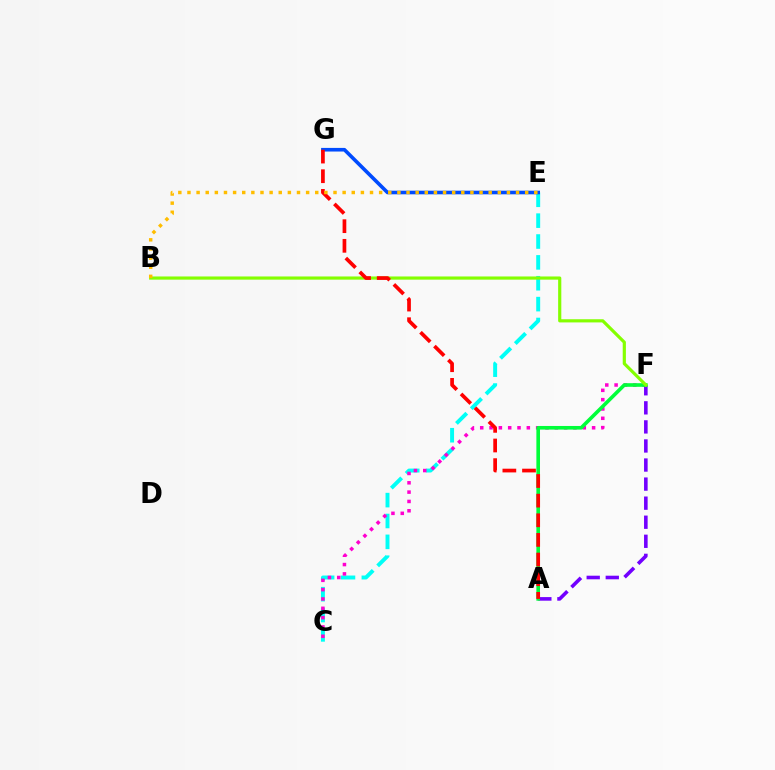{('A', 'F'): [{'color': '#7200ff', 'line_style': 'dashed', 'thickness': 2.59}, {'color': '#00ff39', 'line_style': 'solid', 'thickness': 2.61}], ('C', 'E'): [{'color': '#00fff6', 'line_style': 'dashed', 'thickness': 2.83}], ('E', 'G'): [{'color': '#004bff', 'line_style': 'solid', 'thickness': 2.61}], ('C', 'F'): [{'color': '#ff00cf', 'line_style': 'dotted', 'thickness': 2.53}], ('B', 'F'): [{'color': '#84ff00', 'line_style': 'solid', 'thickness': 2.29}], ('A', 'G'): [{'color': '#ff0000', 'line_style': 'dashed', 'thickness': 2.67}], ('B', 'E'): [{'color': '#ffbd00', 'line_style': 'dotted', 'thickness': 2.48}]}